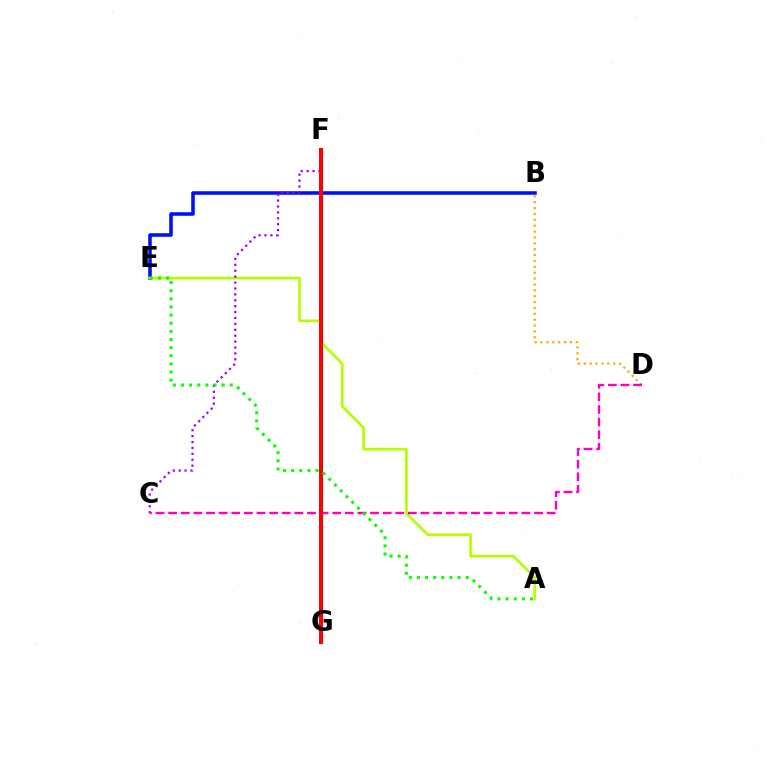{('B', 'E'): [{'color': '#0010ff', 'line_style': 'solid', 'thickness': 2.56}], ('F', 'G'): [{'color': '#00b5ff', 'line_style': 'solid', 'thickness': 2.2}, {'color': '#00ff9d', 'line_style': 'dashed', 'thickness': 1.72}, {'color': '#ff0000', 'line_style': 'solid', 'thickness': 2.92}], ('A', 'E'): [{'color': '#b3ff00', 'line_style': 'solid', 'thickness': 1.95}, {'color': '#08ff00', 'line_style': 'dotted', 'thickness': 2.21}], ('B', 'D'): [{'color': '#ffa500', 'line_style': 'dotted', 'thickness': 1.6}], ('C', 'F'): [{'color': '#9b00ff', 'line_style': 'dotted', 'thickness': 1.6}], ('C', 'D'): [{'color': '#ff00bd', 'line_style': 'dashed', 'thickness': 1.71}]}